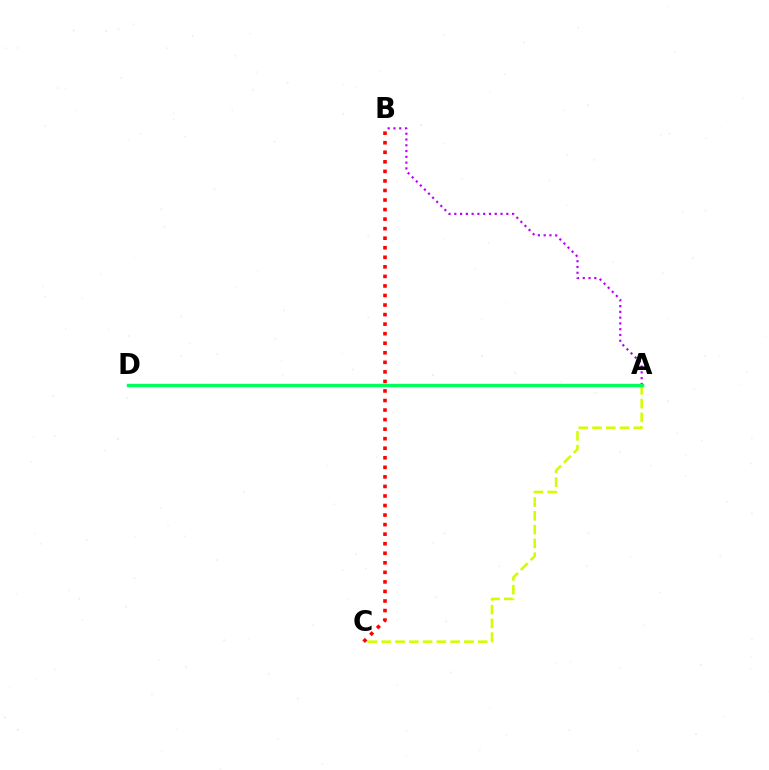{('A', 'D'): [{'color': '#0074ff', 'line_style': 'solid', 'thickness': 1.83}, {'color': '#00ff5c', 'line_style': 'solid', 'thickness': 2.45}], ('A', 'B'): [{'color': '#b900ff', 'line_style': 'dotted', 'thickness': 1.57}], ('A', 'C'): [{'color': '#d1ff00', 'line_style': 'dashed', 'thickness': 1.87}], ('B', 'C'): [{'color': '#ff0000', 'line_style': 'dotted', 'thickness': 2.59}]}